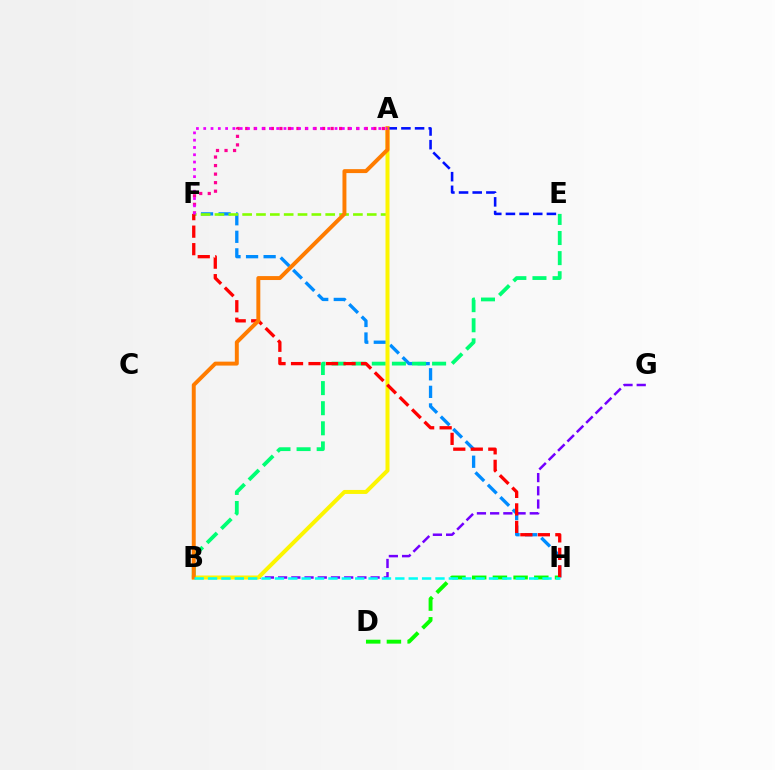{('A', 'F'): [{'color': '#ff0094', 'line_style': 'dotted', 'thickness': 2.32}, {'color': '#84ff00', 'line_style': 'dashed', 'thickness': 1.88}, {'color': '#ee00ff', 'line_style': 'dotted', 'thickness': 1.98}], ('F', 'H'): [{'color': '#008cff', 'line_style': 'dashed', 'thickness': 2.39}, {'color': '#ff0000', 'line_style': 'dashed', 'thickness': 2.38}], ('B', 'G'): [{'color': '#7200ff', 'line_style': 'dashed', 'thickness': 1.8}], ('B', 'E'): [{'color': '#00ff74', 'line_style': 'dashed', 'thickness': 2.73}], ('D', 'H'): [{'color': '#08ff00', 'line_style': 'dashed', 'thickness': 2.81}], ('A', 'B'): [{'color': '#fcf500', 'line_style': 'solid', 'thickness': 2.87}, {'color': '#ff7c00', 'line_style': 'solid', 'thickness': 2.84}], ('A', 'E'): [{'color': '#0010ff', 'line_style': 'dashed', 'thickness': 1.85}], ('B', 'H'): [{'color': '#00fff6', 'line_style': 'dashed', 'thickness': 1.82}]}